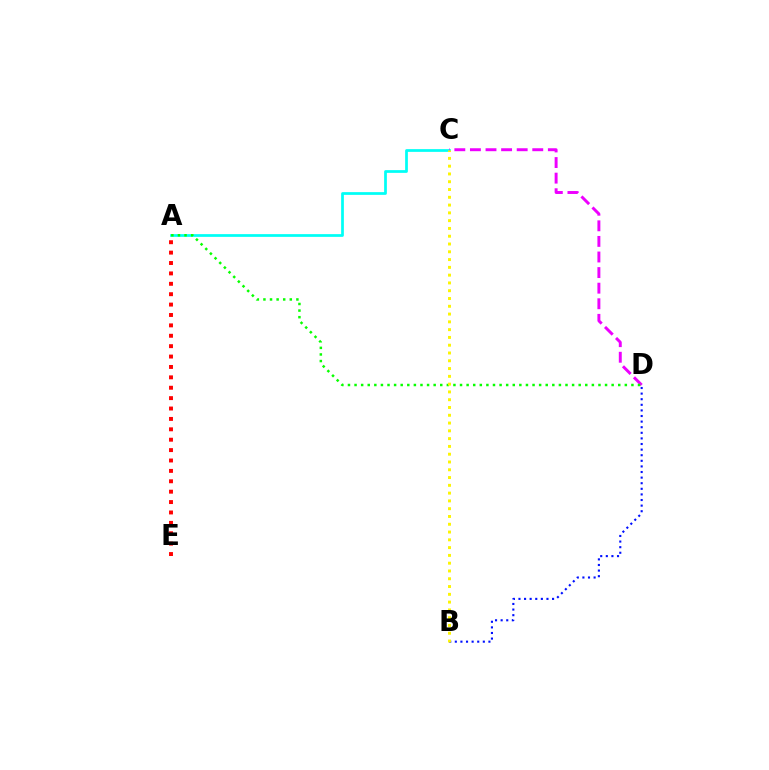{('B', 'D'): [{'color': '#0010ff', 'line_style': 'dotted', 'thickness': 1.52}], ('A', 'C'): [{'color': '#00fff6', 'line_style': 'solid', 'thickness': 1.97}], ('C', 'D'): [{'color': '#ee00ff', 'line_style': 'dashed', 'thickness': 2.12}], ('A', 'D'): [{'color': '#08ff00', 'line_style': 'dotted', 'thickness': 1.79}], ('A', 'E'): [{'color': '#ff0000', 'line_style': 'dotted', 'thickness': 2.82}], ('B', 'C'): [{'color': '#fcf500', 'line_style': 'dotted', 'thickness': 2.12}]}